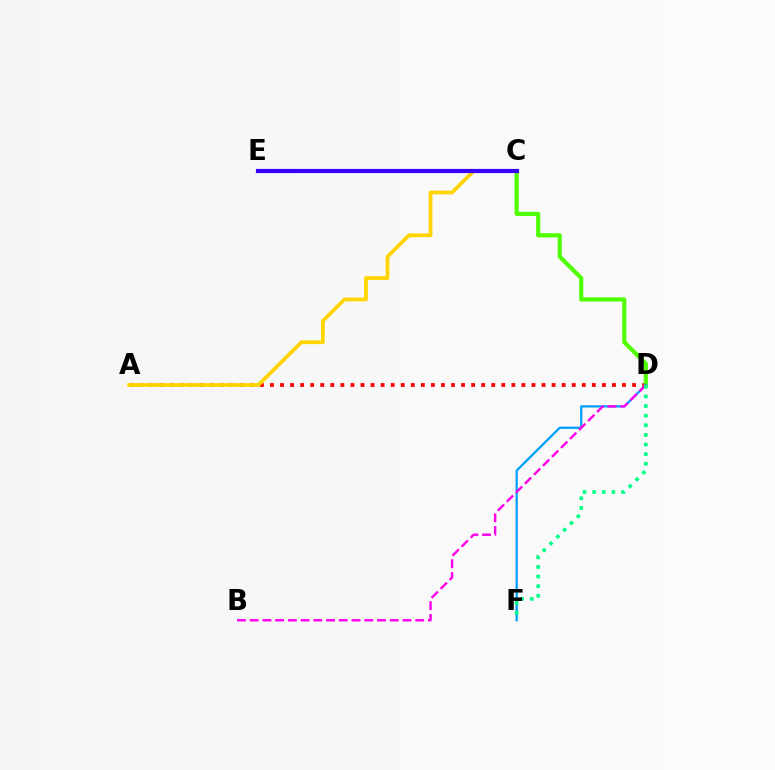{('A', 'D'): [{'color': '#ff0000', 'line_style': 'dotted', 'thickness': 2.73}], ('A', 'C'): [{'color': '#ffd500', 'line_style': 'solid', 'thickness': 2.7}], ('C', 'D'): [{'color': '#4fff00', 'line_style': 'solid', 'thickness': 2.99}], ('D', 'F'): [{'color': '#009eff', 'line_style': 'solid', 'thickness': 1.63}, {'color': '#00ff86', 'line_style': 'dotted', 'thickness': 2.61}], ('B', 'D'): [{'color': '#ff00ed', 'line_style': 'dashed', 'thickness': 1.73}], ('C', 'E'): [{'color': '#3700ff', 'line_style': 'solid', 'thickness': 2.99}]}